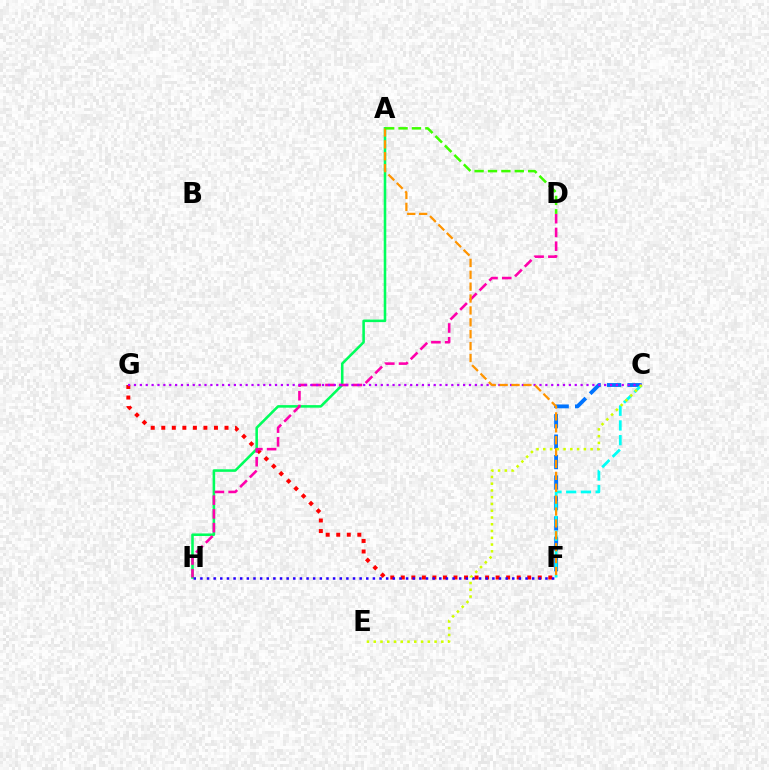{('A', 'H'): [{'color': '#00ff5c', 'line_style': 'solid', 'thickness': 1.85}], ('F', 'G'): [{'color': '#ff0000', 'line_style': 'dotted', 'thickness': 2.86}], ('C', 'F'): [{'color': '#0074ff', 'line_style': 'dashed', 'thickness': 2.77}, {'color': '#00fff6', 'line_style': 'dashed', 'thickness': 2.0}], ('D', 'H'): [{'color': '#ff00ac', 'line_style': 'dashed', 'thickness': 1.87}], ('C', 'G'): [{'color': '#b900ff', 'line_style': 'dotted', 'thickness': 1.6}], ('F', 'H'): [{'color': '#2500ff', 'line_style': 'dotted', 'thickness': 1.8}], ('A', 'F'): [{'color': '#ff9400', 'line_style': 'dashed', 'thickness': 1.62}], ('C', 'E'): [{'color': '#d1ff00', 'line_style': 'dotted', 'thickness': 1.84}], ('A', 'D'): [{'color': '#3dff00', 'line_style': 'dashed', 'thickness': 1.82}]}